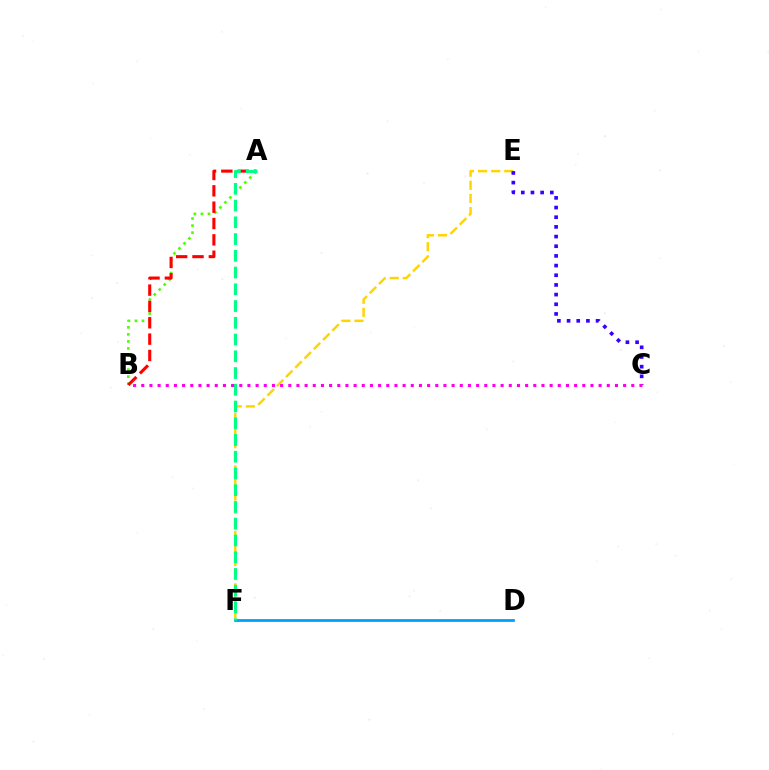{('A', 'B'): [{'color': '#4fff00', 'line_style': 'dotted', 'thickness': 1.91}, {'color': '#ff0000', 'line_style': 'dashed', 'thickness': 2.22}], ('E', 'F'): [{'color': '#ffd500', 'line_style': 'dashed', 'thickness': 1.78}], ('D', 'F'): [{'color': '#009eff', 'line_style': 'solid', 'thickness': 1.99}], ('A', 'F'): [{'color': '#00ff86', 'line_style': 'dashed', 'thickness': 2.27}], ('C', 'E'): [{'color': '#3700ff', 'line_style': 'dotted', 'thickness': 2.63}], ('B', 'C'): [{'color': '#ff00ed', 'line_style': 'dotted', 'thickness': 2.22}]}